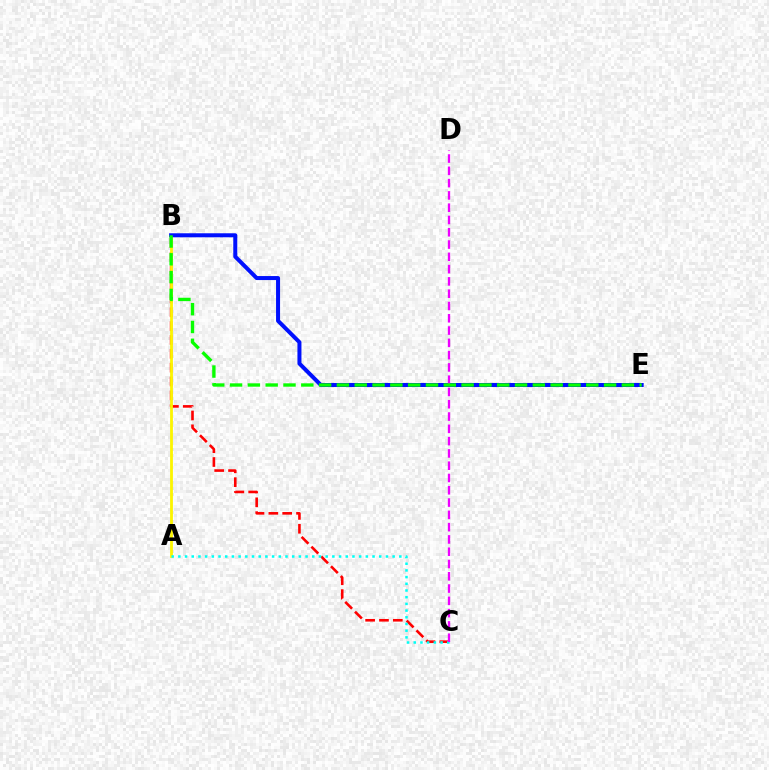{('B', 'C'): [{'color': '#ff0000', 'line_style': 'dashed', 'thickness': 1.88}], ('A', 'B'): [{'color': '#fcf500', 'line_style': 'solid', 'thickness': 2.02}], ('B', 'E'): [{'color': '#0010ff', 'line_style': 'solid', 'thickness': 2.89}, {'color': '#08ff00', 'line_style': 'dashed', 'thickness': 2.42}], ('A', 'C'): [{'color': '#00fff6', 'line_style': 'dotted', 'thickness': 1.82}], ('C', 'D'): [{'color': '#ee00ff', 'line_style': 'dashed', 'thickness': 1.67}]}